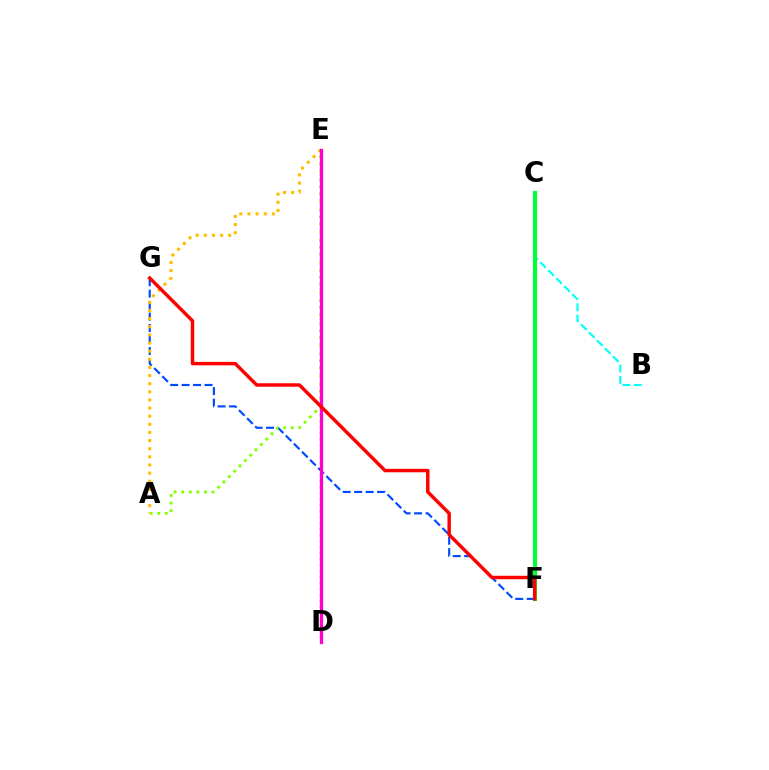{('B', 'C'): [{'color': '#00fff6', 'line_style': 'dashed', 'thickness': 1.53}], ('F', 'G'): [{'color': '#004bff', 'line_style': 'dashed', 'thickness': 1.56}, {'color': '#ff0000', 'line_style': 'solid', 'thickness': 2.48}], ('A', 'E'): [{'color': '#ffbd00', 'line_style': 'dotted', 'thickness': 2.21}, {'color': '#84ff00', 'line_style': 'dotted', 'thickness': 2.05}], ('D', 'E'): [{'color': '#7200ff', 'line_style': 'dotted', 'thickness': 1.63}, {'color': '#ff00cf', 'line_style': 'solid', 'thickness': 2.35}], ('C', 'F'): [{'color': '#00ff39', 'line_style': 'solid', 'thickness': 2.97}]}